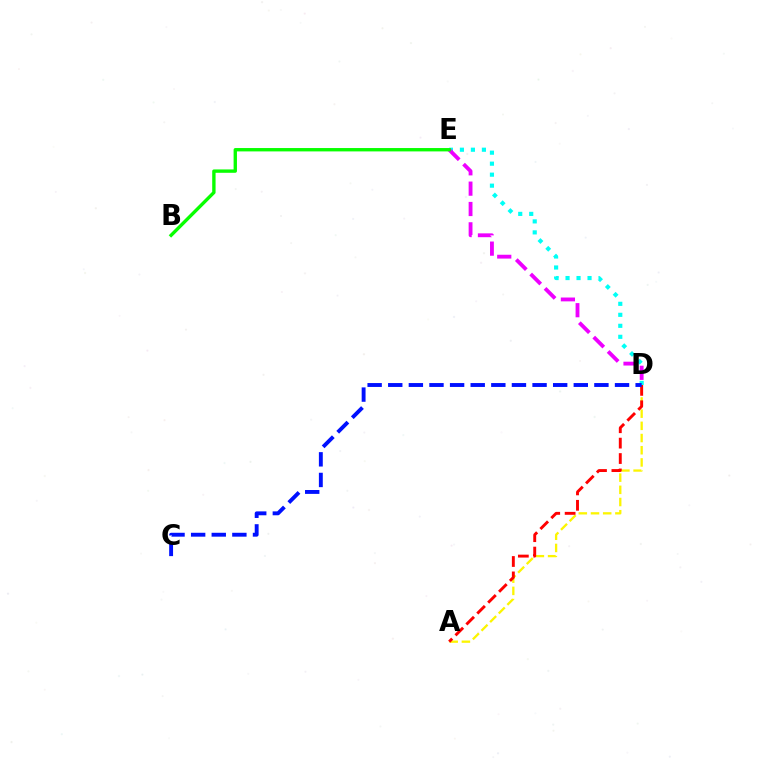{('A', 'D'): [{'color': '#fcf500', 'line_style': 'dashed', 'thickness': 1.66}, {'color': '#ff0000', 'line_style': 'dashed', 'thickness': 2.09}], ('D', 'E'): [{'color': '#00fff6', 'line_style': 'dotted', 'thickness': 2.99}, {'color': '#ee00ff', 'line_style': 'dashed', 'thickness': 2.76}], ('B', 'E'): [{'color': '#08ff00', 'line_style': 'solid', 'thickness': 2.42}], ('C', 'D'): [{'color': '#0010ff', 'line_style': 'dashed', 'thickness': 2.8}]}